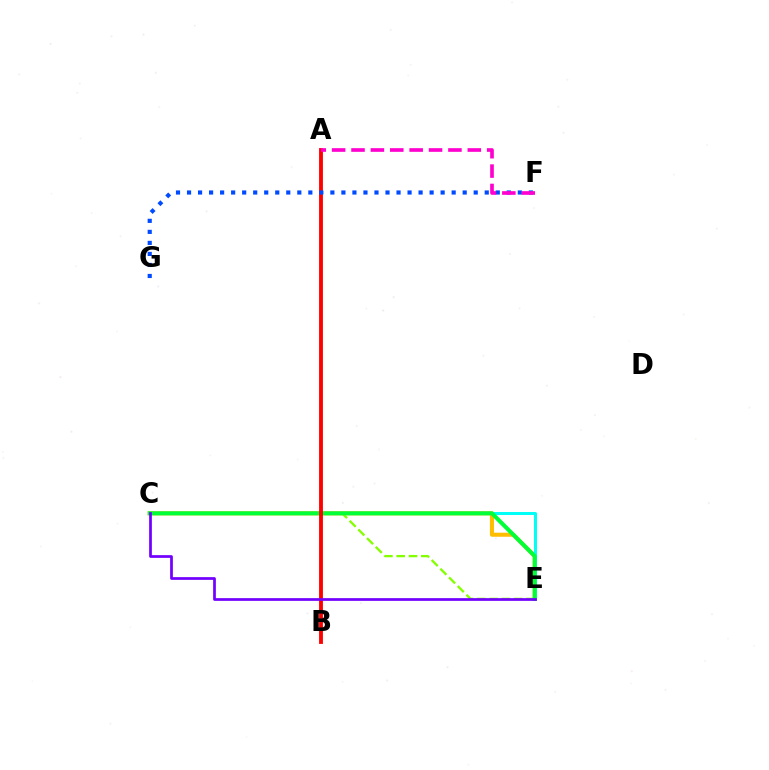{('C', 'E'): [{'color': '#ffbd00', 'line_style': 'solid', 'thickness': 2.92}, {'color': '#00fff6', 'line_style': 'solid', 'thickness': 2.17}, {'color': '#84ff00', 'line_style': 'dashed', 'thickness': 1.67}, {'color': '#00ff39', 'line_style': 'solid', 'thickness': 2.91}, {'color': '#7200ff', 'line_style': 'solid', 'thickness': 1.96}], ('A', 'B'): [{'color': '#ff0000', 'line_style': 'solid', 'thickness': 2.76}], ('F', 'G'): [{'color': '#004bff', 'line_style': 'dotted', 'thickness': 3.0}], ('A', 'F'): [{'color': '#ff00cf', 'line_style': 'dashed', 'thickness': 2.63}]}